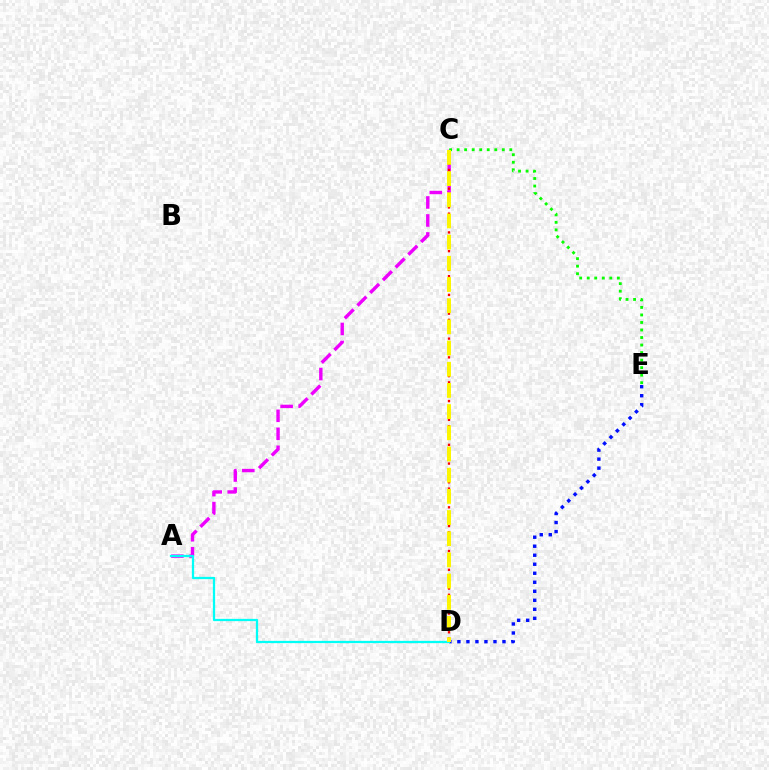{('A', 'C'): [{'color': '#ee00ff', 'line_style': 'dashed', 'thickness': 2.44}], ('D', 'E'): [{'color': '#0010ff', 'line_style': 'dotted', 'thickness': 2.45}], ('A', 'D'): [{'color': '#00fff6', 'line_style': 'solid', 'thickness': 1.63}], ('C', 'D'): [{'color': '#ff0000', 'line_style': 'dotted', 'thickness': 1.7}, {'color': '#fcf500', 'line_style': 'dashed', 'thickness': 2.88}], ('C', 'E'): [{'color': '#08ff00', 'line_style': 'dotted', 'thickness': 2.05}]}